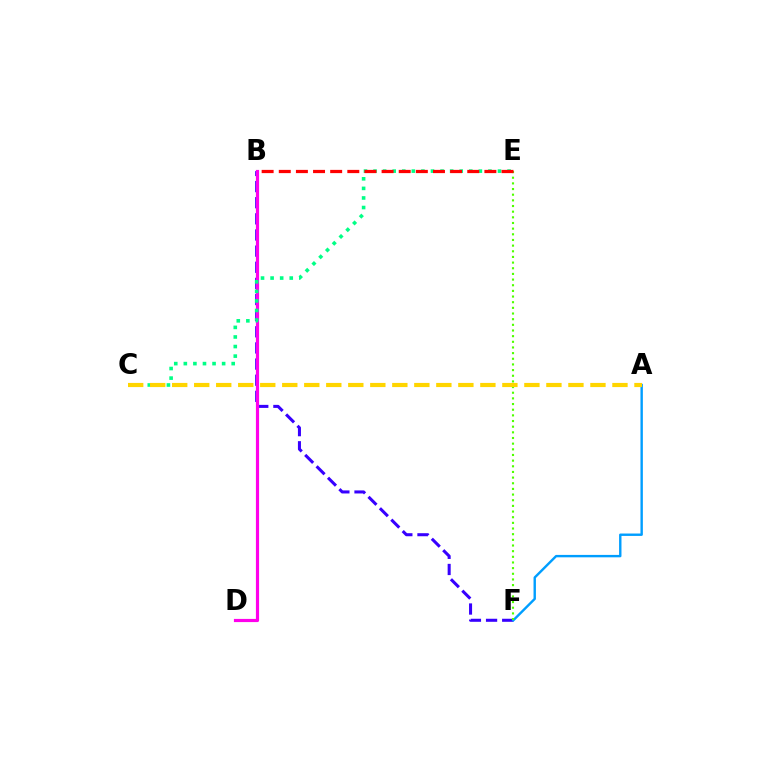{('B', 'F'): [{'color': '#3700ff', 'line_style': 'dashed', 'thickness': 2.19}], ('B', 'D'): [{'color': '#ff00ed', 'line_style': 'solid', 'thickness': 2.29}], ('C', 'E'): [{'color': '#00ff86', 'line_style': 'dotted', 'thickness': 2.6}], ('A', 'F'): [{'color': '#009eff', 'line_style': 'solid', 'thickness': 1.73}], ('E', 'F'): [{'color': '#4fff00', 'line_style': 'dotted', 'thickness': 1.54}], ('B', 'E'): [{'color': '#ff0000', 'line_style': 'dashed', 'thickness': 2.33}], ('A', 'C'): [{'color': '#ffd500', 'line_style': 'dashed', 'thickness': 2.99}]}